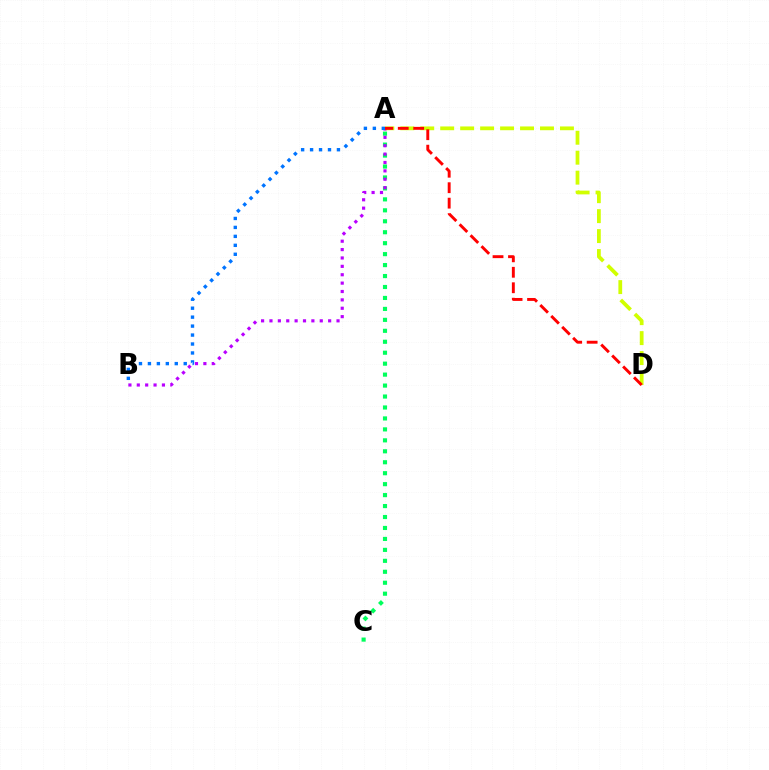{('A', 'D'): [{'color': '#d1ff00', 'line_style': 'dashed', 'thickness': 2.71}, {'color': '#ff0000', 'line_style': 'dashed', 'thickness': 2.1}], ('A', 'C'): [{'color': '#00ff5c', 'line_style': 'dotted', 'thickness': 2.98}], ('A', 'B'): [{'color': '#b900ff', 'line_style': 'dotted', 'thickness': 2.28}, {'color': '#0074ff', 'line_style': 'dotted', 'thickness': 2.43}]}